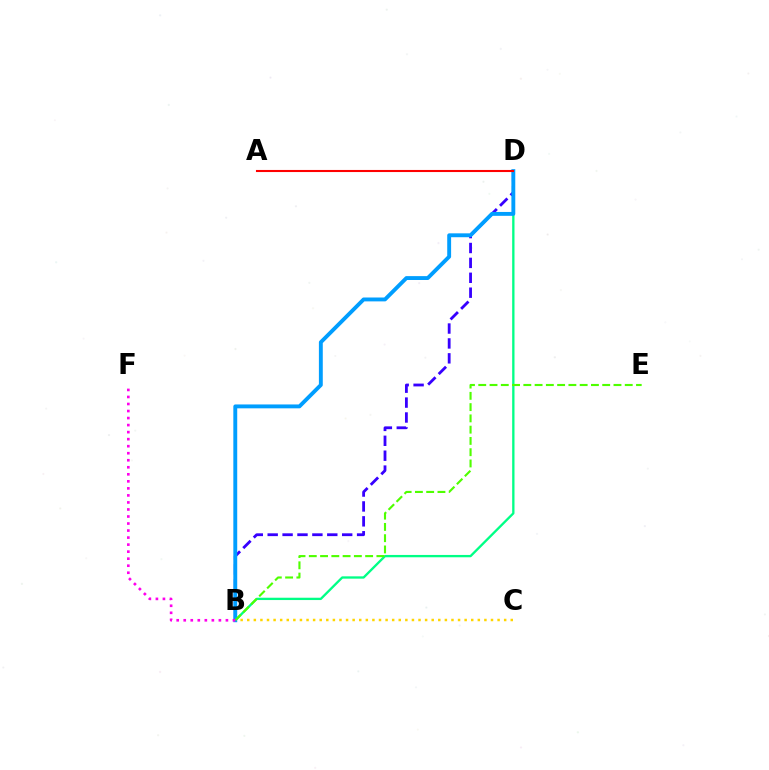{('B', 'D'): [{'color': '#00ff86', 'line_style': 'solid', 'thickness': 1.67}, {'color': '#3700ff', 'line_style': 'dashed', 'thickness': 2.02}, {'color': '#009eff', 'line_style': 'solid', 'thickness': 2.79}], ('B', 'C'): [{'color': '#ffd500', 'line_style': 'dotted', 'thickness': 1.79}], ('A', 'D'): [{'color': '#ff0000', 'line_style': 'solid', 'thickness': 1.51}], ('B', 'E'): [{'color': '#4fff00', 'line_style': 'dashed', 'thickness': 1.53}], ('B', 'F'): [{'color': '#ff00ed', 'line_style': 'dotted', 'thickness': 1.91}]}